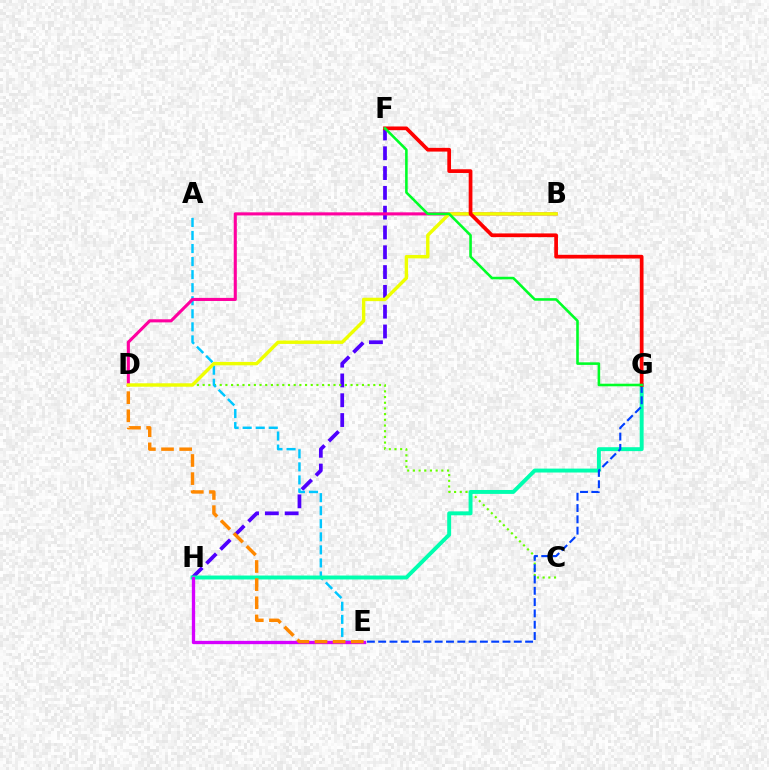{('F', 'H'): [{'color': '#4f00ff', 'line_style': 'dashed', 'thickness': 2.69}], ('C', 'D'): [{'color': '#66ff00', 'line_style': 'dotted', 'thickness': 1.55}], ('A', 'E'): [{'color': '#00c7ff', 'line_style': 'dashed', 'thickness': 1.77}], ('G', 'H'): [{'color': '#00ffaf', 'line_style': 'solid', 'thickness': 2.82}], ('B', 'D'): [{'color': '#ff00a0', 'line_style': 'solid', 'thickness': 2.22}, {'color': '#eeff00', 'line_style': 'solid', 'thickness': 2.46}], ('E', 'H'): [{'color': '#d600ff', 'line_style': 'solid', 'thickness': 2.39}], ('D', 'E'): [{'color': '#ff8800', 'line_style': 'dashed', 'thickness': 2.46}], ('E', 'G'): [{'color': '#003fff', 'line_style': 'dashed', 'thickness': 1.54}], ('F', 'G'): [{'color': '#ff0000', 'line_style': 'solid', 'thickness': 2.68}, {'color': '#00ff27', 'line_style': 'solid', 'thickness': 1.86}]}